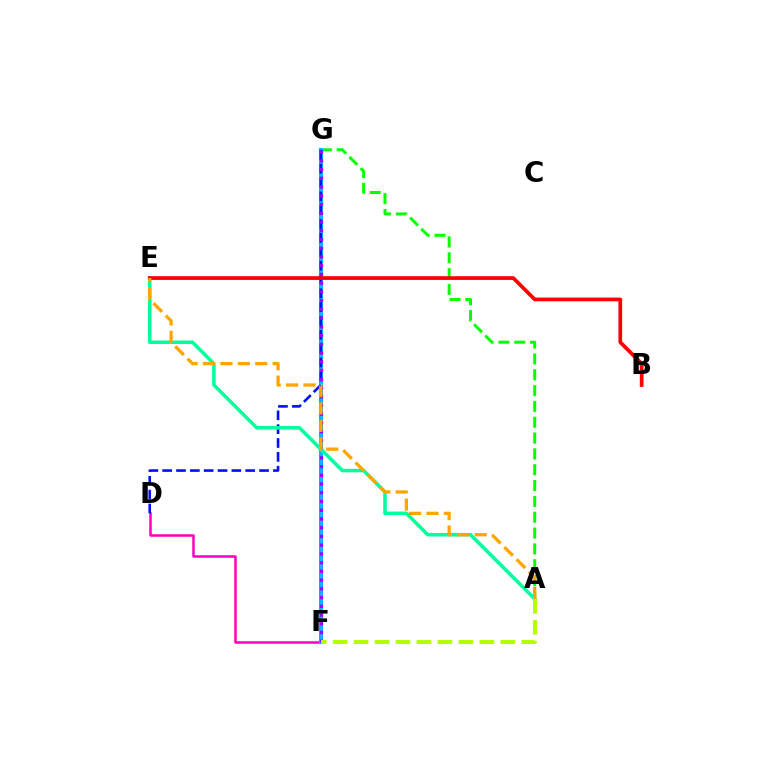{('D', 'F'): [{'color': '#ff00bd', 'line_style': 'solid', 'thickness': 1.81}], ('A', 'G'): [{'color': '#08ff00', 'line_style': 'dashed', 'thickness': 2.15}], ('F', 'G'): [{'color': '#00b5ff', 'line_style': 'solid', 'thickness': 2.94}, {'color': '#9b00ff', 'line_style': 'dotted', 'thickness': 2.37}], ('D', 'G'): [{'color': '#0010ff', 'line_style': 'dashed', 'thickness': 1.88}], ('A', 'E'): [{'color': '#00ff9d', 'line_style': 'solid', 'thickness': 2.54}, {'color': '#ffa500', 'line_style': 'dashed', 'thickness': 2.36}], ('B', 'E'): [{'color': '#ff0000', 'line_style': 'solid', 'thickness': 2.68}], ('A', 'F'): [{'color': '#b3ff00', 'line_style': 'dashed', 'thickness': 2.85}]}